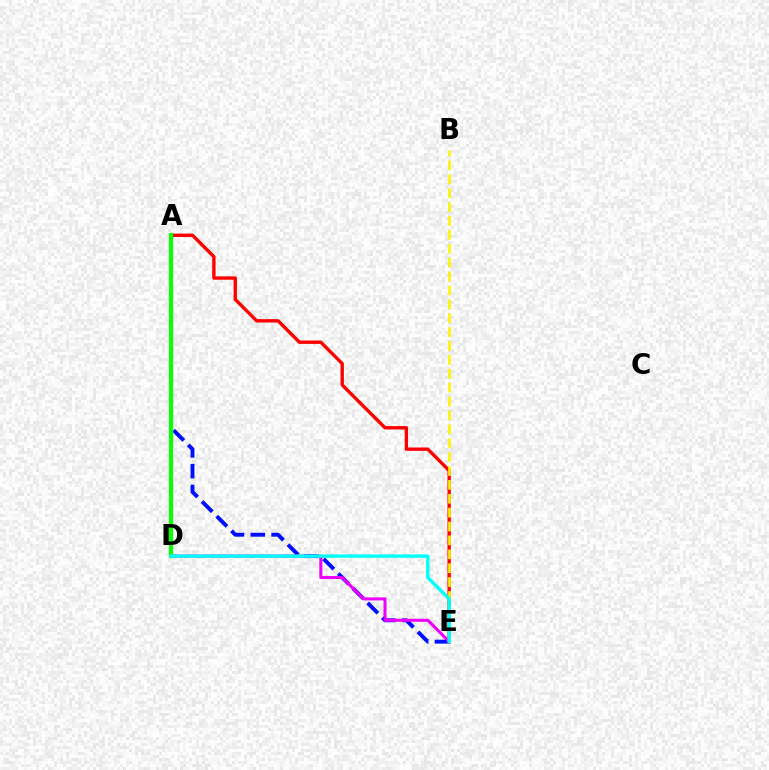{('A', 'E'): [{'color': '#0010ff', 'line_style': 'dashed', 'thickness': 2.82}, {'color': '#ff0000', 'line_style': 'solid', 'thickness': 2.42}], ('D', 'E'): [{'color': '#ee00ff', 'line_style': 'solid', 'thickness': 2.19}, {'color': '#00fff6', 'line_style': 'solid', 'thickness': 2.44}], ('B', 'E'): [{'color': '#fcf500', 'line_style': 'dashed', 'thickness': 1.89}], ('A', 'D'): [{'color': '#08ff00', 'line_style': 'solid', 'thickness': 2.98}]}